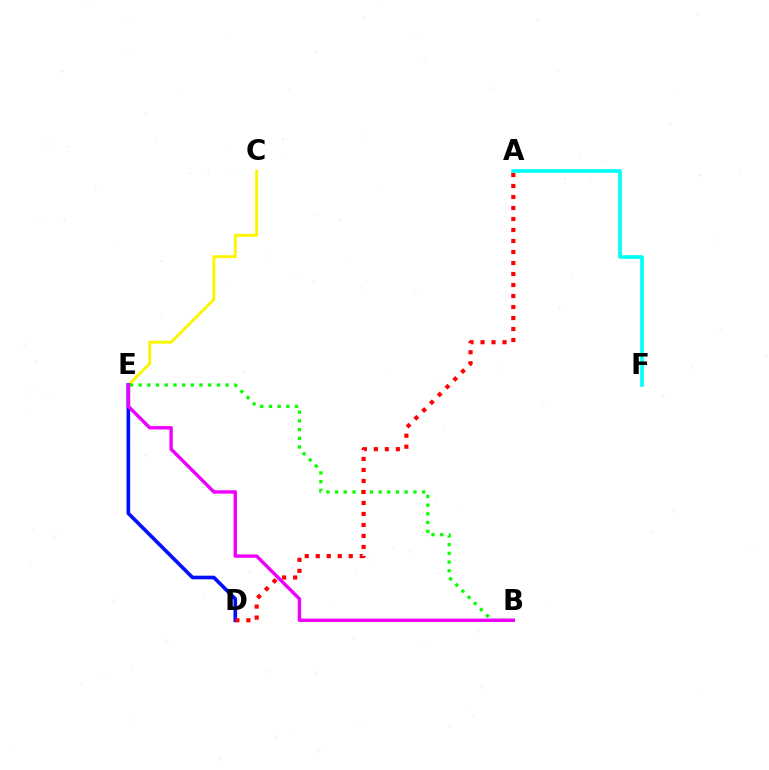{('C', 'E'): [{'color': '#fcf500', 'line_style': 'solid', 'thickness': 2.09}], ('A', 'F'): [{'color': '#00fff6', 'line_style': 'solid', 'thickness': 2.6}], ('D', 'E'): [{'color': '#0010ff', 'line_style': 'solid', 'thickness': 2.62}], ('B', 'E'): [{'color': '#08ff00', 'line_style': 'dotted', 'thickness': 2.36}, {'color': '#ee00ff', 'line_style': 'solid', 'thickness': 2.45}], ('A', 'D'): [{'color': '#ff0000', 'line_style': 'dotted', 'thickness': 2.99}]}